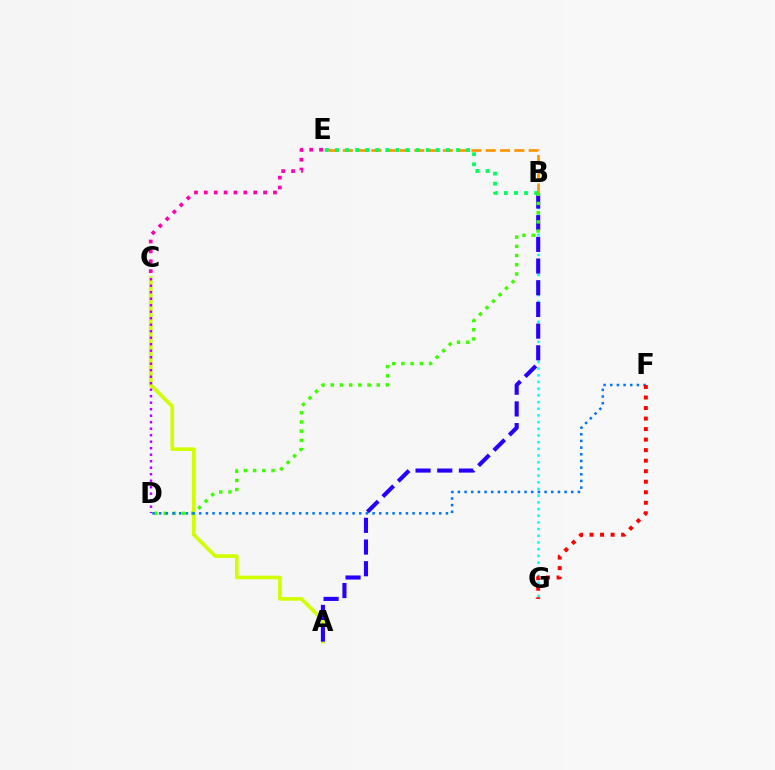{('B', 'G'): [{'color': '#00fff6', 'line_style': 'dotted', 'thickness': 1.82}], ('C', 'E'): [{'color': '#ff00ac', 'line_style': 'dotted', 'thickness': 2.68}], ('A', 'C'): [{'color': '#d1ff00', 'line_style': 'solid', 'thickness': 2.63}], ('B', 'E'): [{'color': '#ff9400', 'line_style': 'dashed', 'thickness': 1.94}, {'color': '#00ff5c', 'line_style': 'dotted', 'thickness': 2.74}], ('A', 'B'): [{'color': '#2500ff', 'line_style': 'dashed', 'thickness': 2.95}], ('C', 'D'): [{'color': '#b900ff', 'line_style': 'dotted', 'thickness': 1.77}], ('B', 'D'): [{'color': '#3dff00', 'line_style': 'dotted', 'thickness': 2.5}], ('D', 'F'): [{'color': '#0074ff', 'line_style': 'dotted', 'thickness': 1.81}], ('F', 'G'): [{'color': '#ff0000', 'line_style': 'dotted', 'thickness': 2.86}]}